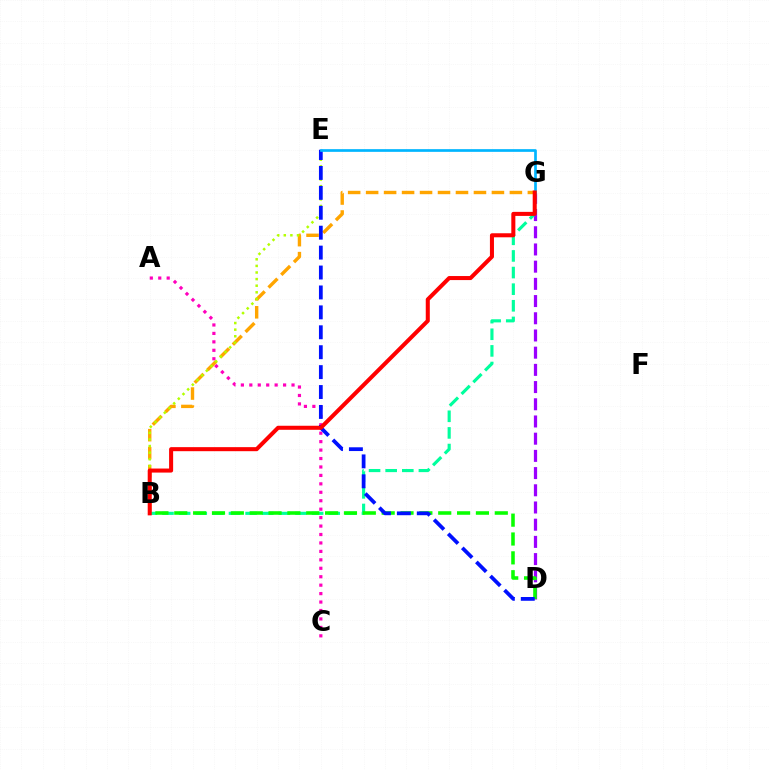{('A', 'C'): [{'color': '#ff00bd', 'line_style': 'dotted', 'thickness': 2.29}], ('B', 'G'): [{'color': '#ffa500', 'line_style': 'dashed', 'thickness': 2.44}, {'color': '#00ff9d', 'line_style': 'dashed', 'thickness': 2.26}, {'color': '#ff0000', 'line_style': 'solid', 'thickness': 2.91}], ('D', 'G'): [{'color': '#9b00ff', 'line_style': 'dashed', 'thickness': 2.34}], ('B', 'E'): [{'color': '#b3ff00', 'line_style': 'dotted', 'thickness': 1.79}], ('B', 'D'): [{'color': '#08ff00', 'line_style': 'dashed', 'thickness': 2.56}], ('D', 'E'): [{'color': '#0010ff', 'line_style': 'dashed', 'thickness': 2.71}], ('E', 'G'): [{'color': '#00b5ff', 'line_style': 'solid', 'thickness': 1.94}]}